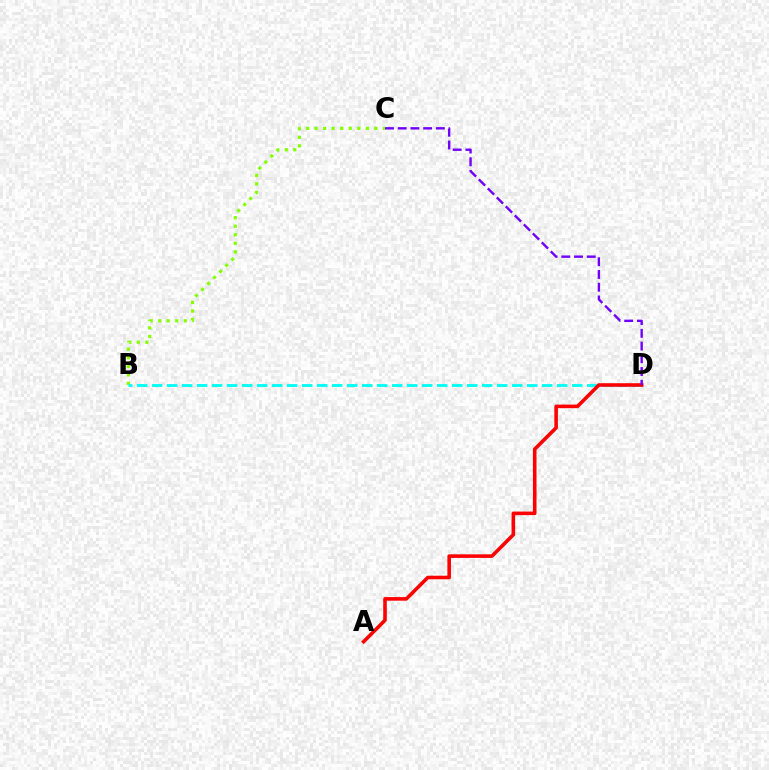{('B', 'C'): [{'color': '#84ff00', 'line_style': 'dotted', 'thickness': 2.32}], ('B', 'D'): [{'color': '#00fff6', 'line_style': 'dashed', 'thickness': 2.04}], ('A', 'D'): [{'color': '#ff0000', 'line_style': 'solid', 'thickness': 2.58}], ('C', 'D'): [{'color': '#7200ff', 'line_style': 'dashed', 'thickness': 1.73}]}